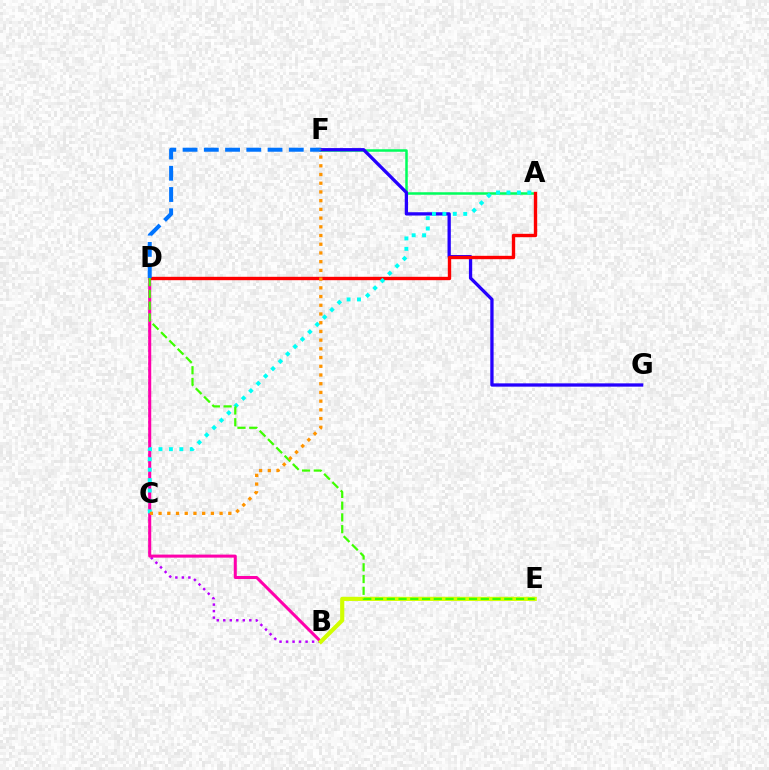{('A', 'F'): [{'color': '#00ff5c', 'line_style': 'solid', 'thickness': 1.81}], ('B', 'D'): [{'color': '#b900ff', 'line_style': 'dotted', 'thickness': 1.77}, {'color': '#ff00ac', 'line_style': 'solid', 'thickness': 2.18}], ('F', 'G'): [{'color': '#2500ff', 'line_style': 'solid', 'thickness': 2.37}], ('A', 'D'): [{'color': '#ff0000', 'line_style': 'solid', 'thickness': 2.42}], ('A', 'C'): [{'color': '#00fff6', 'line_style': 'dotted', 'thickness': 2.83}], ('B', 'E'): [{'color': '#d1ff00', 'line_style': 'solid', 'thickness': 2.99}], ('D', 'F'): [{'color': '#0074ff', 'line_style': 'dashed', 'thickness': 2.89}], ('D', 'E'): [{'color': '#3dff00', 'line_style': 'dashed', 'thickness': 1.6}], ('C', 'F'): [{'color': '#ff9400', 'line_style': 'dotted', 'thickness': 2.37}]}